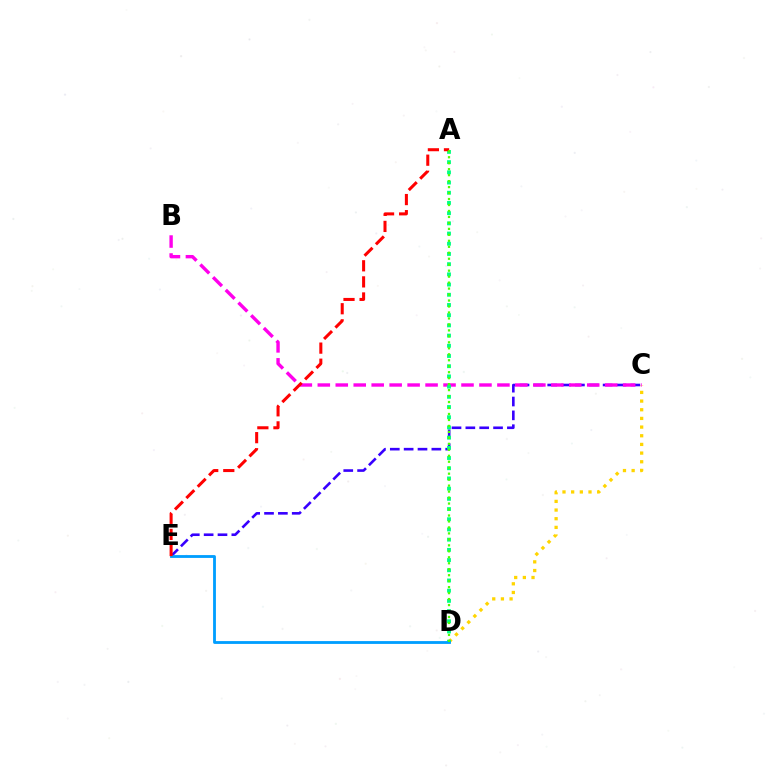{('C', 'D'): [{'color': '#ffd500', 'line_style': 'dotted', 'thickness': 2.35}], ('C', 'E'): [{'color': '#3700ff', 'line_style': 'dashed', 'thickness': 1.88}], ('B', 'C'): [{'color': '#ff00ed', 'line_style': 'dashed', 'thickness': 2.44}], ('A', 'D'): [{'color': '#00ff86', 'line_style': 'dotted', 'thickness': 2.77}, {'color': '#4fff00', 'line_style': 'dotted', 'thickness': 1.62}], ('D', 'E'): [{'color': '#009eff', 'line_style': 'solid', 'thickness': 2.03}], ('A', 'E'): [{'color': '#ff0000', 'line_style': 'dashed', 'thickness': 2.18}]}